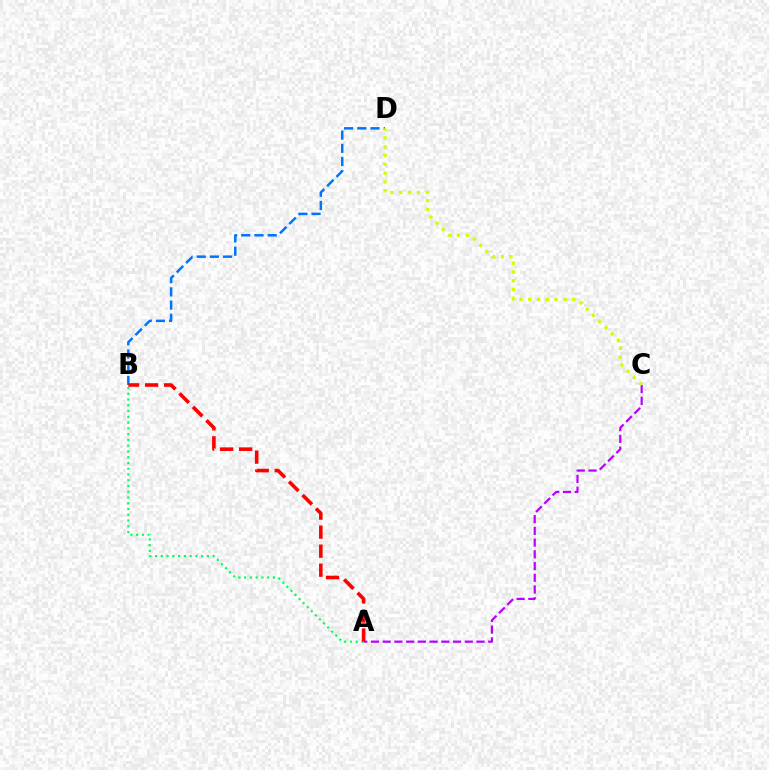{('A', 'C'): [{'color': '#b900ff', 'line_style': 'dashed', 'thickness': 1.59}], ('B', 'D'): [{'color': '#0074ff', 'line_style': 'dashed', 'thickness': 1.79}], ('A', 'B'): [{'color': '#00ff5c', 'line_style': 'dotted', 'thickness': 1.56}, {'color': '#ff0000', 'line_style': 'dashed', 'thickness': 2.58}], ('C', 'D'): [{'color': '#d1ff00', 'line_style': 'dotted', 'thickness': 2.39}]}